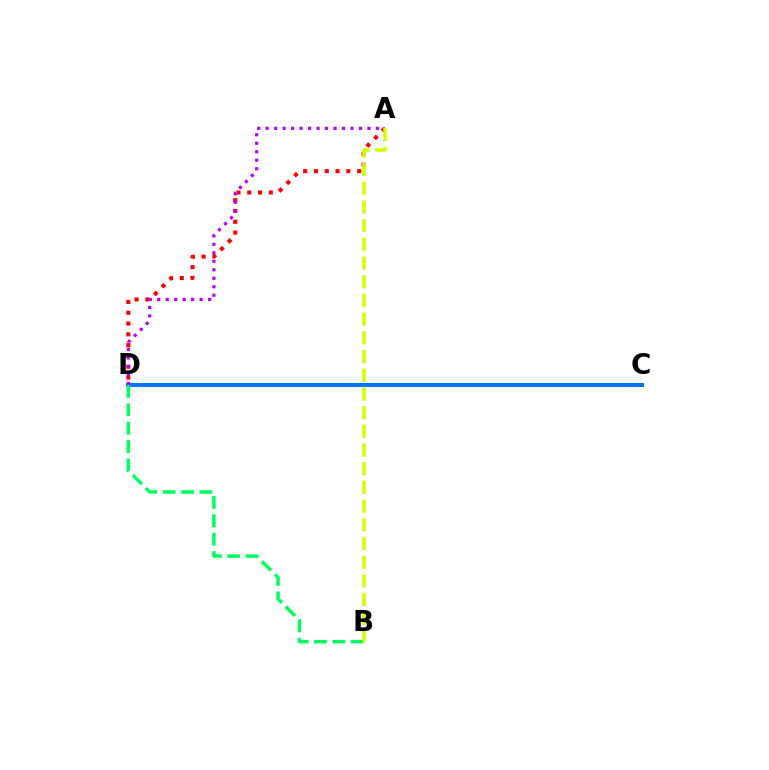{('C', 'D'): [{'color': '#0074ff', 'line_style': 'solid', 'thickness': 2.89}], ('A', 'D'): [{'color': '#ff0000', 'line_style': 'dotted', 'thickness': 2.94}, {'color': '#b900ff', 'line_style': 'dotted', 'thickness': 2.3}], ('B', 'D'): [{'color': '#00ff5c', 'line_style': 'dashed', 'thickness': 2.5}], ('A', 'B'): [{'color': '#d1ff00', 'line_style': 'dashed', 'thickness': 2.54}]}